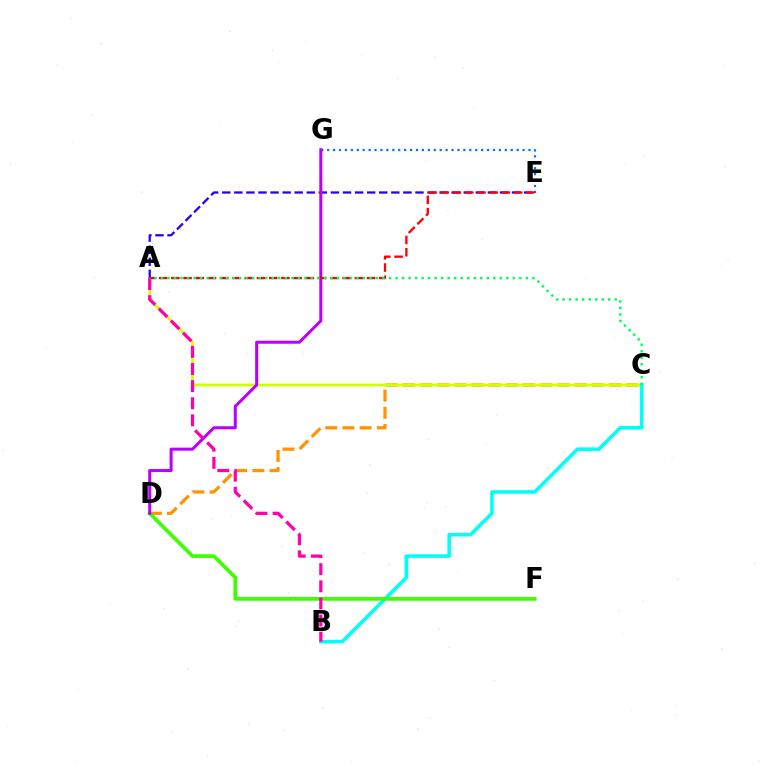{('C', 'D'): [{'color': '#ff9400', 'line_style': 'dashed', 'thickness': 2.34}], ('A', 'C'): [{'color': '#d1ff00', 'line_style': 'solid', 'thickness': 2.02}, {'color': '#00ff5c', 'line_style': 'dotted', 'thickness': 1.77}], ('B', 'C'): [{'color': '#00fff6', 'line_style': 'solid', 'thickness': 2.57}], ('E', 'G'): [{'color': '#0074ff', 'line_style': 'dotted', 'thickness': 1.61}], ('A', 'E'): [{'color': '#2500ff', 'line_style': 'dashed', 'thickness': 1.64}, {'color': '#ff0000', 'line_style': 'dashed', 'thickness': 1.66}], ('D', 'F'): [{'color': '#3dff00', 'line_style': 'solid', 'thickness': 2.65}], ('D', 'G'): [{'color': '#b900ff', 'line_style': 'solid', 'thickness': 2.19}], ('A', 'B'): [{'color': '#ff00ac', 'line_style': 'dashed', 'thickness': 2.32}]}